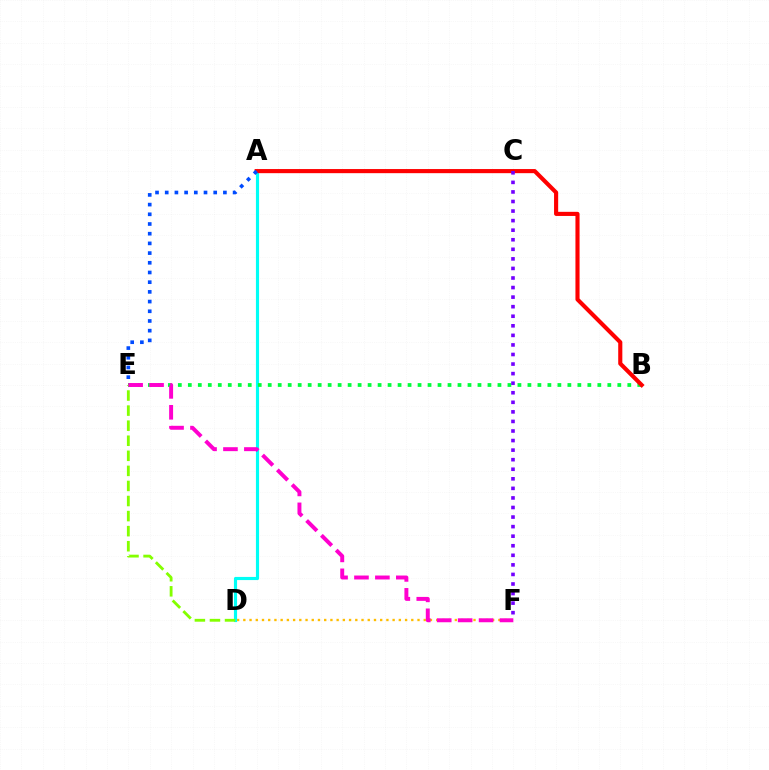{('D', 'F'): [{'color': '#ffbd00', 'line_style': 'dotted', 'thickness': 1.69}], ('A', 'D'): [{'color': '#00fff6', 'line_style': 'solid', 'thickness': 2.27}], ('B', 'E'): [{'color': '#00ff39', 'line_style': 'dotted', 'thickness': 2.71}], ('D', 'E'): [{'color': '#84ff00', 'line_style': 'dashed', 'thickness': 2.05}], ('A', 'B'): [{'color': '#ff0000', 'line_style': 'solid', 'thickness': 2.97}], ('A', 'E'): [{'color': '#004bff', 'line_style': 'dotted', 'thickness': 2.63}], ('E', 'F'): [{'color': '#ff00cf', 'line_style': 'dashed', 'thickness': 2.84}], ('C', 'F'): [{'color': '#7200ff', 'line_style': 'dotted', 'thickness': 2.6}]}